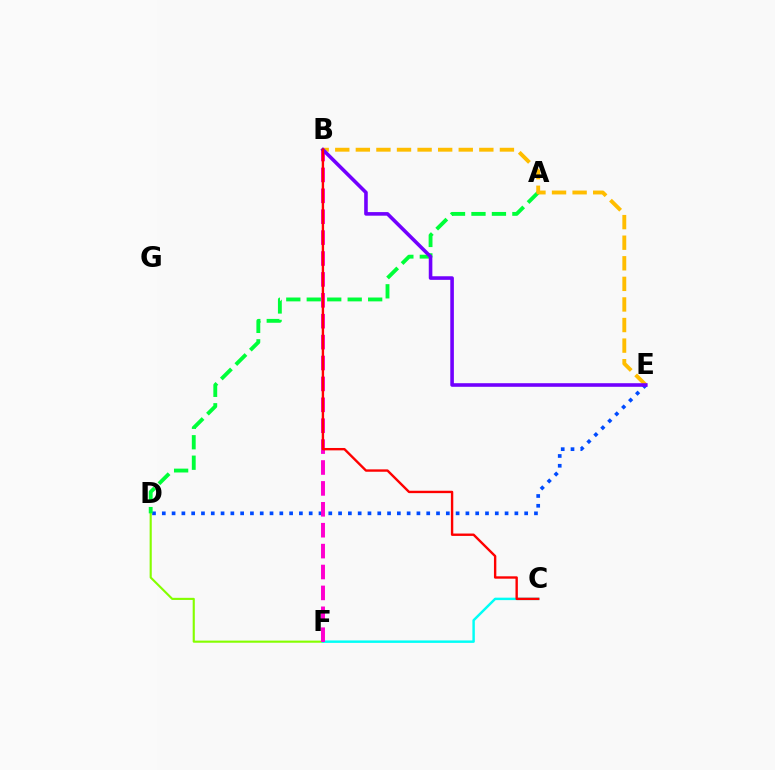{('D', 'F'): [{'color': '#84ff00', 'line_style': 'solid', 'thickness': 1.53}], ('D', 'E'): [{'color': '#004bff', 'line_style': 'dotted', 'thickness': 2.66}], ('A', 'D'): [{'color': '#00ff39', 'line_style': 'dashed', 'thickness': 2.78}], ('C', 'F'): [{'color': '#00fff6', 'line_style': 'solid', 'thickness': 1.76}], ('B', 'E'): [{'color': '#ffbd00', 'line_style': 'dashed', 'thickness': 2.8}, {'color': '#7200ff', 'line_style': 'solid', 'thickness': 2.58}], ('B', 'F'): [{'color': '#ff00cf', 'line_style': 'dashed', 'thickness': 2.84}], ('B', 'C'): [{'color': '#ff0000', 'line_style': 'solid', 'thickness': 1.72}]}